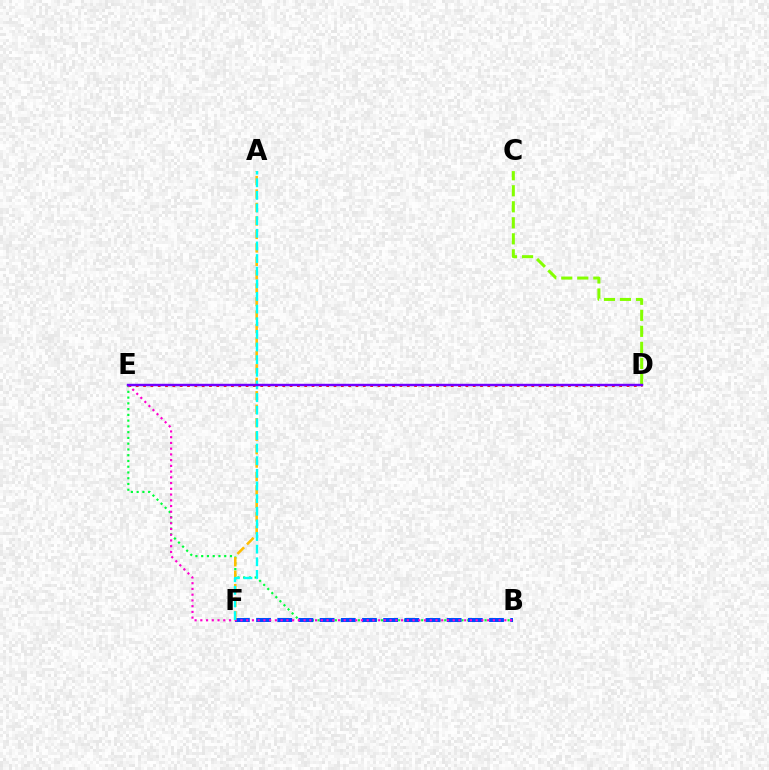{('C', 'D'): [{'color': '#84ff00', 'line_style': 'dashed', 'thickness': 2.18}], ('B', 'E'): [{'color': '#00ff39', 'line_style': 'dotted', 'thickness': 1.56}, {'color': '#ff00cf', 'line_style': 'dotted', 'thickness': 1.56}], ('D', 'E'): [{'color': '#ff0000', 'line_style': 'dotted', 'thickness': 1.99}, {'color': '#7200ff', 'line_style': 'solid', 'thickness': 1.75}], ('B', 'F'): [{'color': '#004bff', 'line_style': 'dashed', 'thickness': 2.88}], ('A', 'F'): [{'color': '#ffbd00', 'line_style': 'dashed', 'thickness': 1.83}, {'color': '#00fff6', 'line_style': 'dashed', 'thickness': 1.72}]}